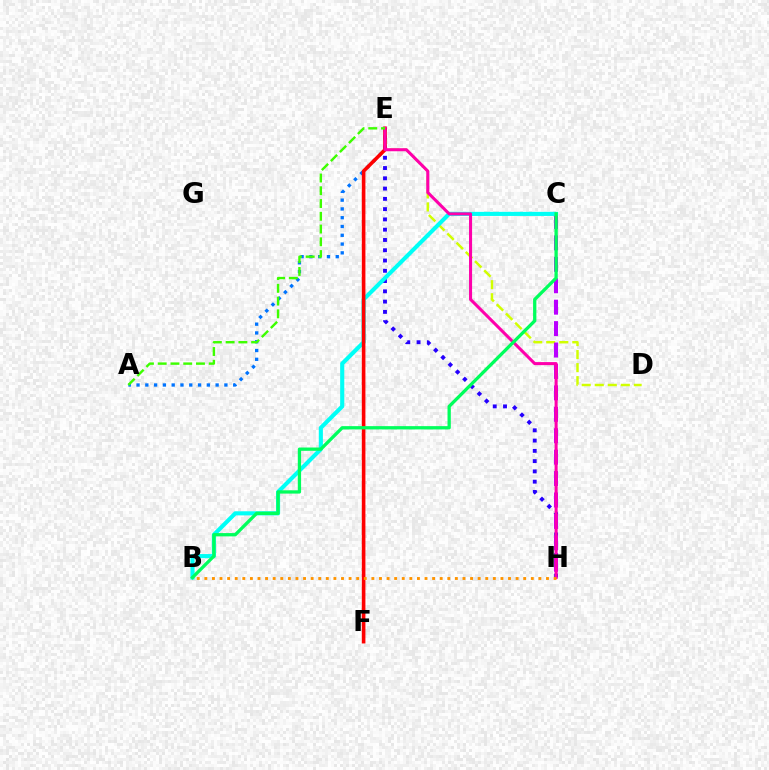{('E', 'H'): [{'color': '#2500ff', 'line_style': 'dotted', 'thickness': 2.79}, {'color': '#ff00ac', 'line_style': 'solid', 'thickness': 2.2}], ('D', 'E'): [{'color': '#d1ff00', 'line_style': 'dashed', 'thickness': 1.77}], ('C', 'H'): [{'color': '#b900ff', 'line_style': 'dashed', 'thickness': 2.91}], ('A', 'E'): [{'color': '#0074ff', 'line_style': 'dotted', 'thickness': 2.39}, {'color': '#3dff00', 'line_style': 'dashed', 'thickness': 1.73}], ('B', 'C'): [{'color': '#00fff6', 'line_style': 'solid', 'thickness': 2.96}, {'color': '#00ff5c', 'line_style': 'solid', 'thickness': 2.37}], ('E', 'F'): [{'color': '#ff0000', 'line_style': 'solid', 'thickness': 2.59}], ('B', 'H'): [{'color': '#ff9400', 'line_style': 'dotted', 'thickness': 2.06}]}